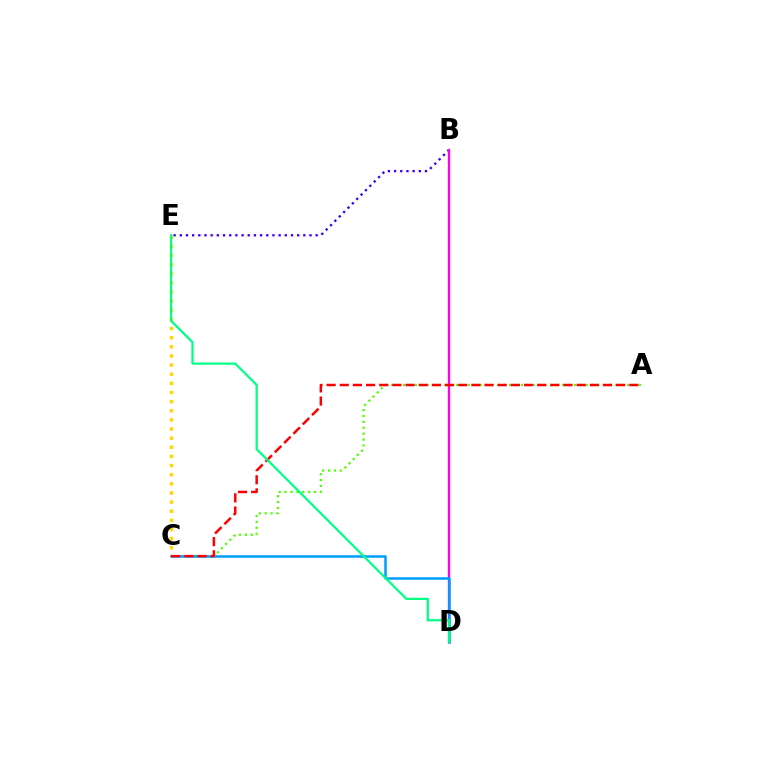{('B', 'E'): [{'color': '#3700ff', 'line_style': 'dotted', 'thickness': 1.68}], ('C', 'E'): [{'color': '#ffd500', 'line_style': 'dotted', 'thickness': 2.48}], ('A', 'C'): [{'color': '#4fff00', 'line_style': 'dotted', 'thickness': 1.6}, {'color': '#ff0000', 'line_style': 'dashed', 'thickness': 1.79}], ('B', 'D'): [{'color': '#ff00ed', 'line_style': 'solid', 'thickness': 1.67}], ('C', 'D'): [{'color': '#009eff', 'line_style': 'solid', 'thickness': 1.82}], ('D', 'E'): [{'color': '#00ff86', 'line_style': 'solid', 'thickness': 1.62}]}